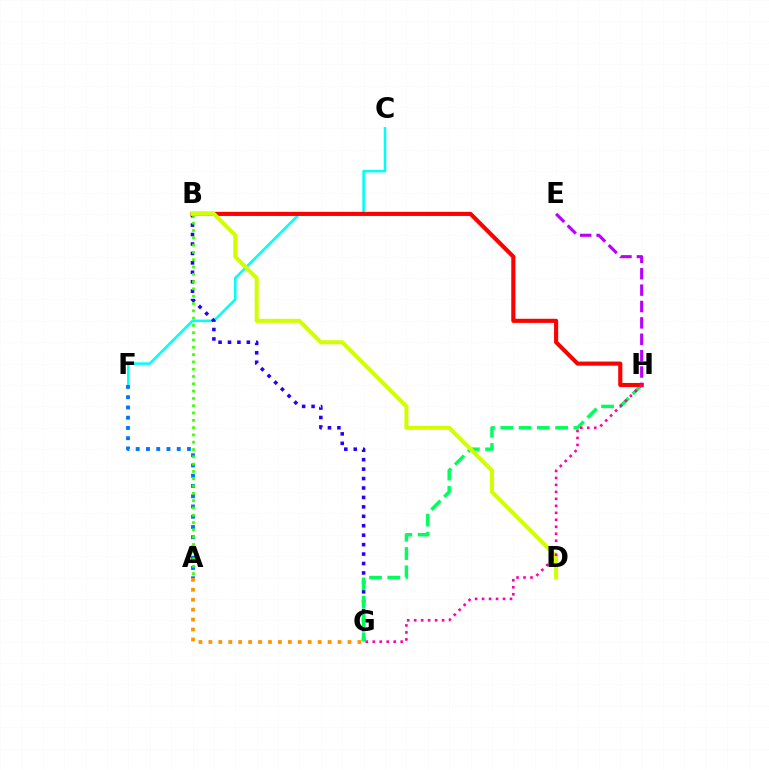{('C', 'F'): [{'color': '#00fff6', 'line_style': 'solid', 'thickness': 1.84}], ('A', 'F'): [{'color': '#0074ff', 'line_style': 'dotted', 'thickness': 2.79}], ('B', 'G'): [{'color': '#2500ff', 'line_style': 'dotted', 'thickness': 2.56}], ('A', 'G'): [{'color': '#ff9400', 'line_style': 'dotted', 'thickness': 2.7}], ('G', 'H'): [{'color': '#00ff5c', 'line_style': 'dashed', 'thickness': 2.48}, {'color': '#ff00ac', 'line_style': 'dotted', 'thickness': 1.9}], ('E', 'H'): [{'color': '#b900ff', 'line_style': 'dashed', 'thickness': 2.22}], ('A', 'B'): [{'color': '#3dff00', 'line_style': 'dotted', 'thickness': 1.98}], ('B', 'H'): [{'color': '#ff0000', 'line_style': 'solid', 'thickness': 2.96}], ('B', 'D'): [{'color': '#d1ff00', 'line_style': 'solid', 'thickness': 2.91}]}